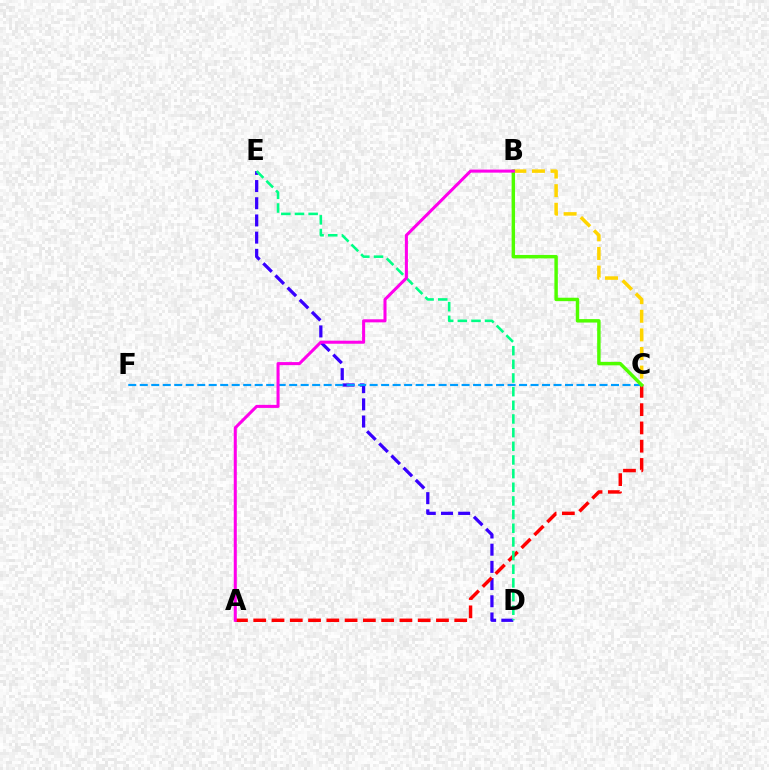{('B', 'C'): [{'color': '#ffd500', 'line_style': 'dashed', 'thickness': 2.53}, {'color': '#4fff00', 'line_style': 'solid', 'thickness': 2.48}], ('D', 'E'): [{'color': '#3700ff', 'line_style': 'dashed', 'thickness': 2.34}, {'color': '#00ff86', 'line_style': 'dashed', 'thickness': 1.86}], ('A', 'C'): [{'color': '#ff0000', 'line_style': 'dashed', 'thickness': 2.48}], ('C', 'F'): [{'color': '#009eff', 'line_style': 'dashed', 'thickness': 1.56}], ('A', 'B'): [{'color': '#ff00ed', 'line_style': 'solid', 'thickness': 2.19}]}